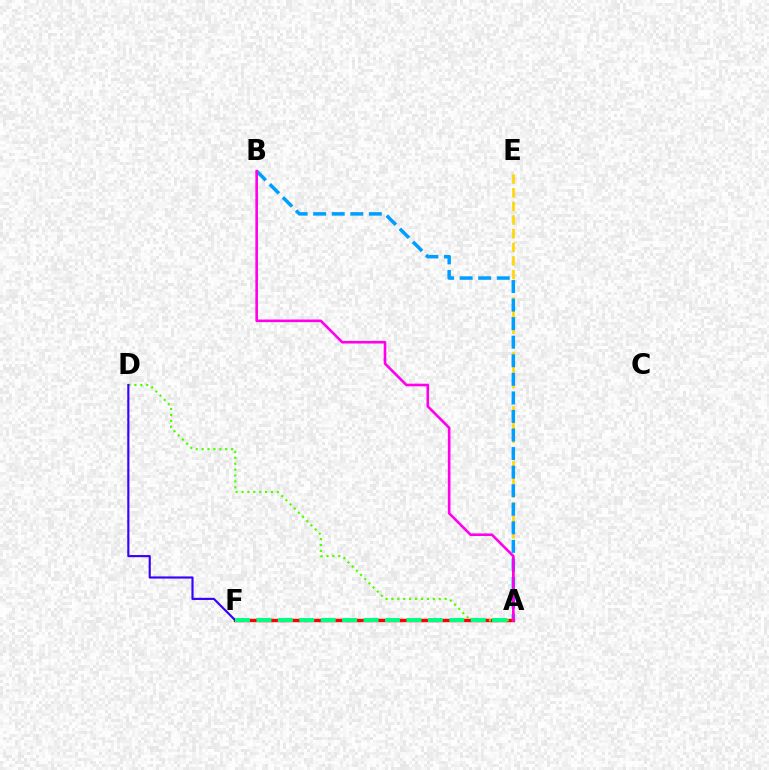{('A', 'F'): [{'color': '#ff0000', 'line_style': 'solid', 'thickness': 2.47}, {'color': '#00ff86', 'line_style': 'dashed', 'thickness': 2.91}], ('A', 'E'): [{'color': '#ffd500', 'line_style': 'dashed', 'thickness': 1.85}], ('A', 'B'): [{'color': '#009eff', 'line_style': 'dashed', 'thickness': 2.52}, {'color': '#ff00ed', 'line_style': 'solid', 'thickness': 1.88}], ('A', 'D'): [{'color': '#4fff00', 'line_style': 'dotted', 'thickness': 1.61}], ('D', 'F'): [{'color': '#3700ff', 'line_style': 'solid', 'thickness': 1.54}]}